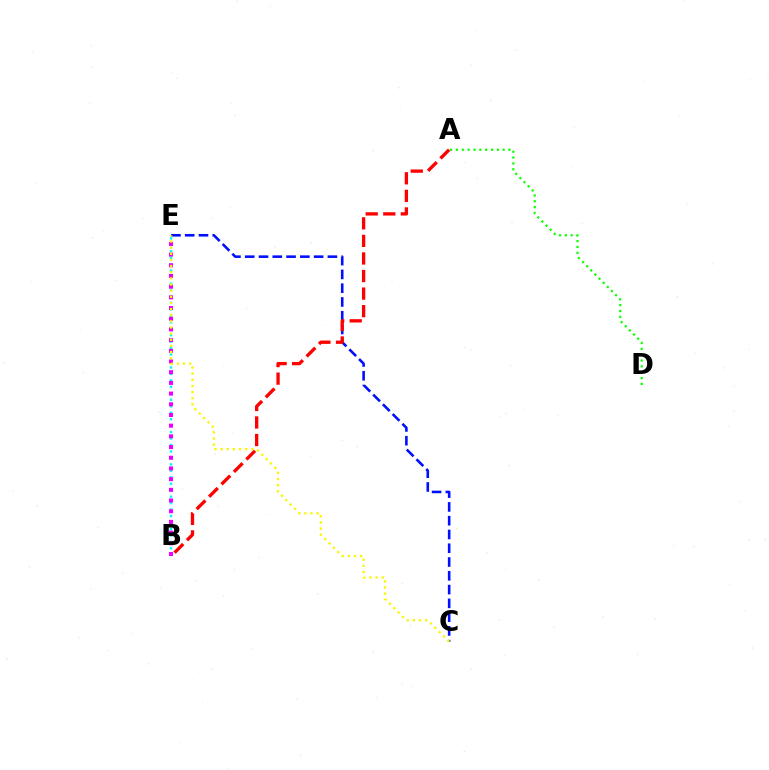{('A', 'D'): [{'color': '#08ff00', 'line_style': 'dotted', 'thickness': 1.59}], ('B', 'E'): [{'color': '#00fff6', 'line_style': 'dotted', 'thickness': 1.75}, {'color': '#ee00ff', 'line_style': 'dotted', 'thickness': 2.91}], ('C', 'E'): [{'color': '#0010ff', 'line_style': 'dashed', 'thickness': 1.87}, {'color': '#fcf500', 'line_style': 'dotted', 'thickness': 1.67}], ('A', 'B'): [{'color': '#ff0000', 'line_style': 'dashed', 'thickness': 2.39}]}